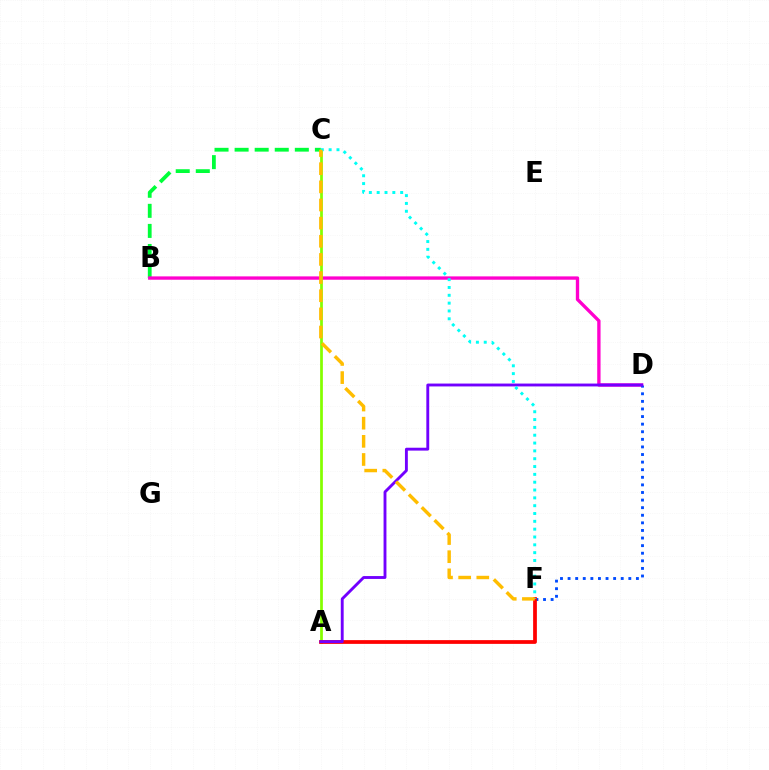{('B', 'C'): [{'color': '#00ff39', 'line_style': 'dashed', 'thickness': 2.73}], ('B', 'D'): [{'color': '#ff00cf', 'line_style': 'solid', 'thickness': 2.4}], ('D', 'F'): [{'color': '#004bff', 'line_style': 'dotted', 'thickness': 2.06}], ('A', 'C'): [{'color': '#84ff00', 'line_style': 'solid', 'thickness': 1.98}], ('A', 'F'): [{'color': '#ff0000', 'line_style': 'solid', 'thickness': 2.7}], ('A', 'D'): [{'color': '#7200ff', 'line_style': 'solid', 'thickness': 2.07}], ('C', 'F'): [{'color': '#00fff6', 'line_style': 'dotted', 'thickness': 2.13}, {'color': '#ffbd00', 'line_style': 'dashed', 'thickness': 2.47}]}